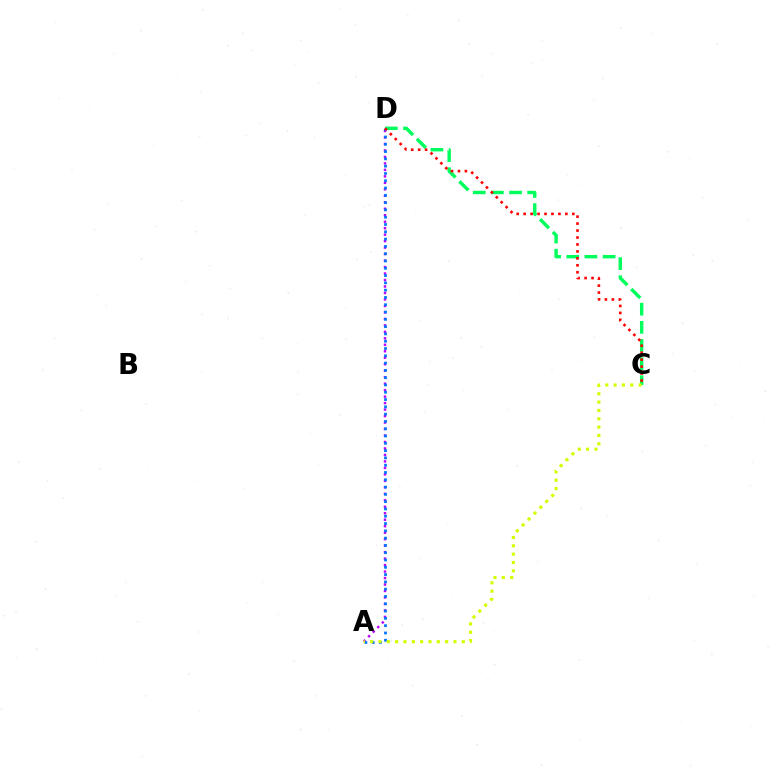{('A', 'D'): [{'color': '#b900ff', 'line_style': 'dotted', 'thickness': 1.76}, {'color': '#0074ff', 'line_style': 'dotted', 'thickness': 1.98}], ('C', 'D'): [{'color': '#00ff5c', 'line_style': 'dashed', 'thickness': 2.47}, {'color': '#ff0000', 'line_style': 'dotted', 'thickness': 1.89}], ('A', 'C'): [{'color': '#d1ff00', 'line_style': 'dotted', 'thickness': 2.26}]}